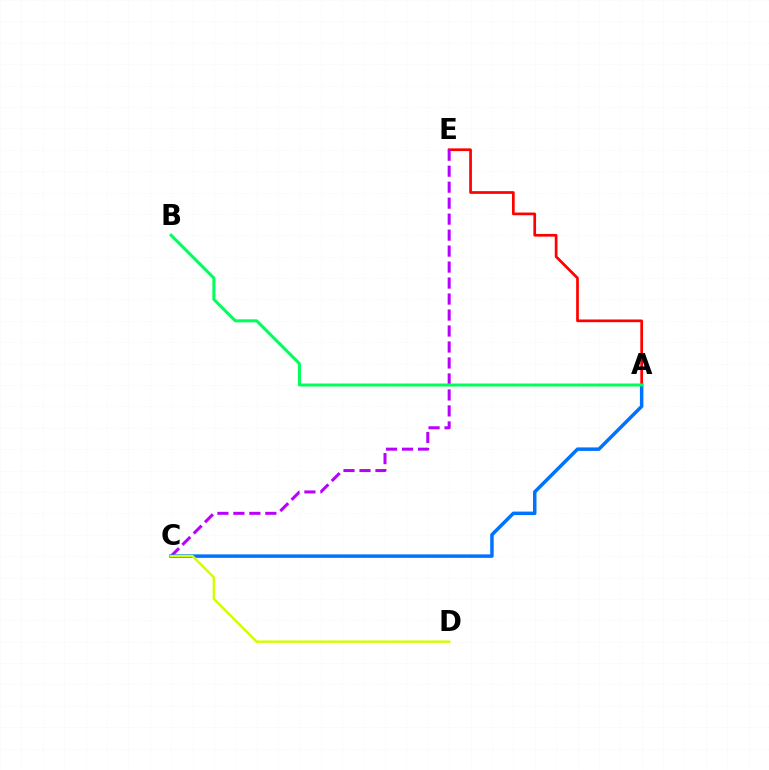{('A', 'E'): [{'color': '#ff0000', 'line_style': 'solid', 'thickness': 1.95}], ('C', 'E'): [{'color': '#b900ff', 'line_style': 'dashed', 'thickness': 2.17}], ('A', 'C'): [{'color': '#0074ff', 'line_style': 'solid', 'thickness': 2.52}], ('A', 'B'): [{'color': '#00ff5c', 'line_style': 'solid', 'thickness': 2.17}], ('C', 'D'): [{'color': '#d1ff00', 'line_style': 'solid', 'thickness': 1.76}]}